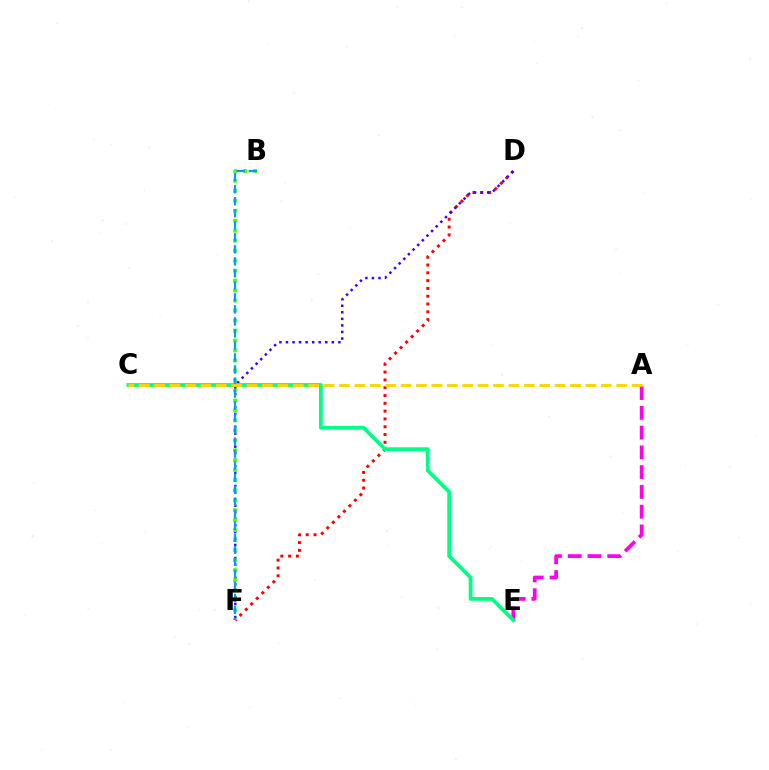{('A', 'E'): [{'color': '#ff00ed', 'line_style': 'dashed', 'thickness': 2.69}], ('D', 'F'): [{'color': '#ff0000', 'line_style': 'dotted', 'thickness': 2.12}, {'color': '#3700ff', 'line_style': 'dotted', 'thickness': 1.78}], ('B', 'F'): [{'color': '#4fff00', 'line_style': 'dotted', 'thickness': 2.71}, {'color': '#009eff', 'line_style': 'dashed', 'thickness': 1.63}], ('C', 'E'): [{'color': '#00ff86', 'line_style': 'solid', 'thickness': 2.72}], ('A', 'C'): [{'color': '#ffd500', 'line_style': 'dashed', 'thickness': 2.09}]}